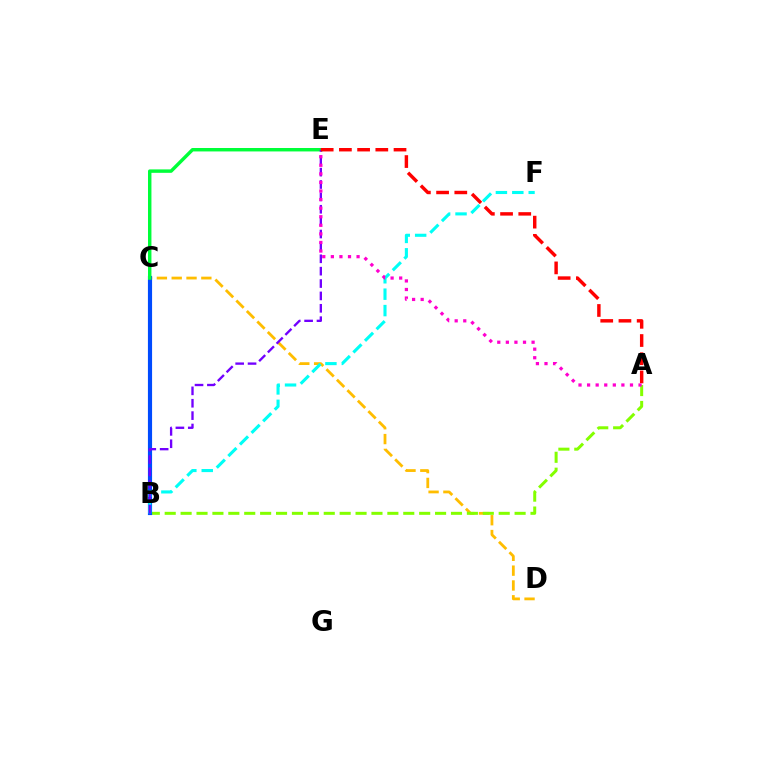{('C', 'D'): [{'color': '#ffbd00', 'line_style': 'dashed', 'thickness': 2.01}], ('A', 'B'): [{'color': '#84ff00', 'line_style': 'dashed', 'thickness': 2.16}], ('B', 'C'): [{'color': '#004bff', 'line_style': 'solid', 'thickness': 2.99}], ('B', 'F'): [{'color': '#00fff6', 'line_style': 'dashed', 'thickness': 2.23}], ('C', 'E'): [{'color': '#00ff39', 'line_style': 'solid', 'thickness': 2.47}], ('B', 'E'): [{'color': '#7200ff', 'line_style': 'dashed', 'thickness': 1.68}], ('A', 'E'): [{'color': '#ff0000', 'line_style': 'dashed', 'thickness': 2.47}, {'color': '#ff00cf', 'line_style': 'dotted', 'thickness': 2.33}]}